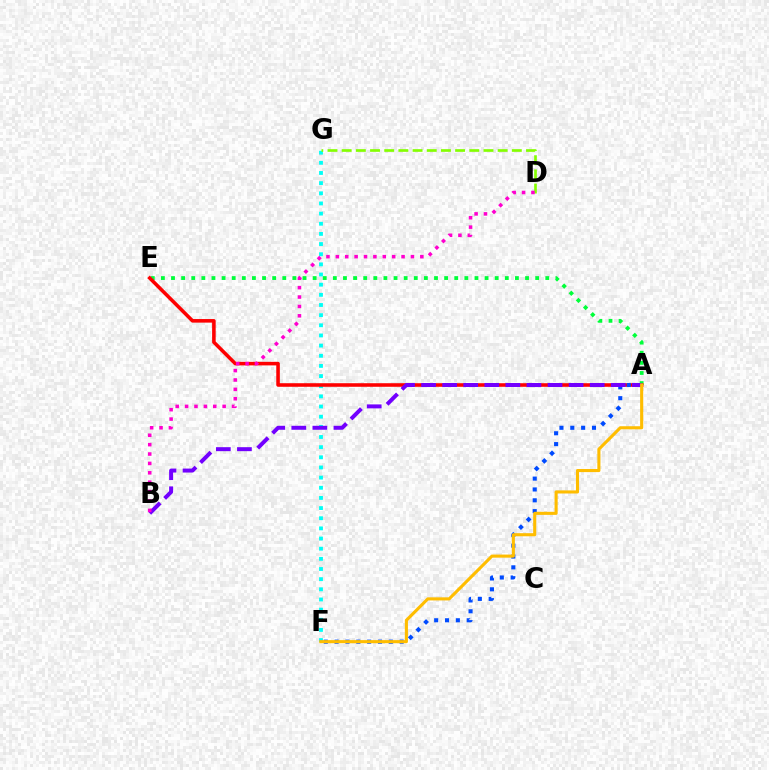{('A', 'E'): [{'color': '#00ff39', 'line_style': 'dotted', 'thickness': 2.75}, {'color': '#ff0000', 'line_style': 'solid', 'thickness': 2.57}], ('F', 'G'): [{'color': '#00fff6', 'line_style': 'dotted', 'thickness': 2.76}], ('A', 'F'): [{'color': '#004bff', 'line_style': 'dotted', 'thickness': 2.95}, {'color': '#ffbd00', 'line_style': 'solid', 'thickness': 2.23}], ('A', 'B'): [{'color': '#7200ff', 'line_style': 'dashed', 'thickness': 2.86}], ('D', 'G'): [{'color': '#84ff00', 'line_style': 'dashed', 'thickness': 1.93}], ('B', 'D'): [{'color': '#ff00cf', 'line_style': 'dotted', 'thickness': 2.55}]}